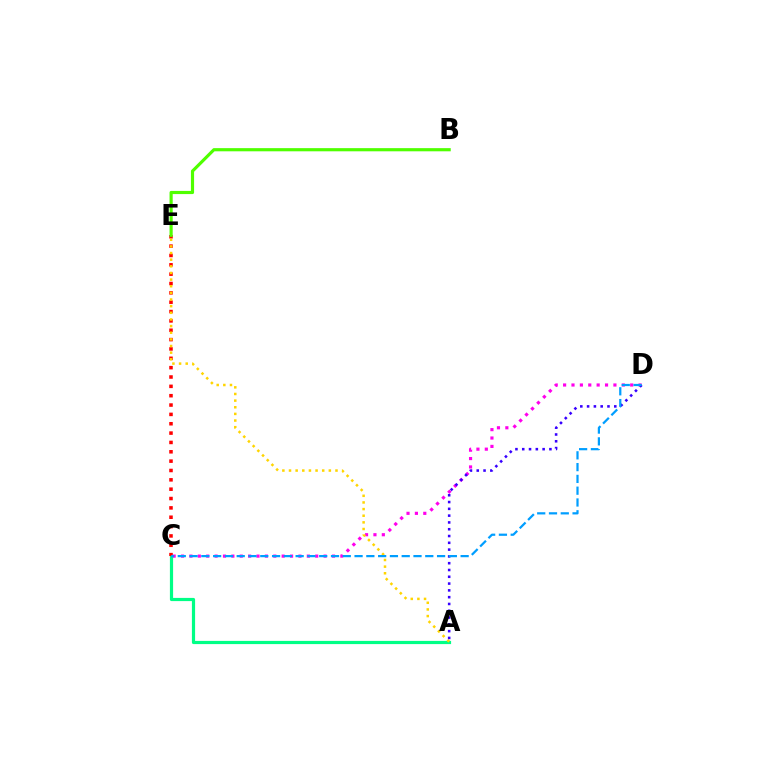{('A', 'C'): [{'color': '#00ff86', 'line_style': 'solid', 'thickness': 2.3}], ('C', 'D'): [{'color': '#ff00ed', 'line_style': 'dotted', 'thickness': 2.28}, {'color': '#009eff', 'line_style': 'dashed', 'thickness': 1.6}], ('C', 'E'): [{'color': '#ff0000', 'line_style': 'dotted', 'thickness': 2.54}], ('A', 'E'): [{'color': '#ffd500', 'line_style': 'dotted', 'thickness': 1.8}], ('B', 'E'): [{'color': '#4fff00', 'line_style': 'solid', 'thickness': 2.28}], ('A', 'D'): [{'color': '#3700ff', 'line_style': 'dotted', 'thickness': 1.85}]}